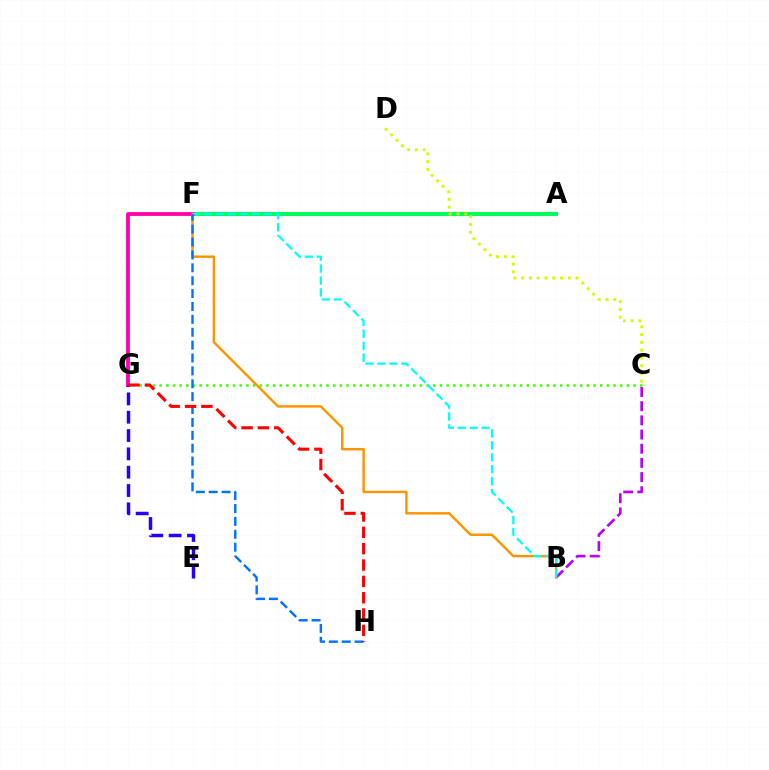{('A', 'F'): [{'color': '#00ff5c', 'line_style': 'solid', 'thickness': 2.94}], ('C', 'G'): [{'color': '#3dff00', 'line_style': 'dotted', 'thickness': 1.81}], ('F', 'G'): [{'color': '#ff00ac', 'line_style': 'solid', 'thickness': 2.73}], ('C', 'D'): [{'color': '#d1ff00', 'line_style': 'dotted', 'thickness': 2.11}], ('B', 'C'): [{'color': '#b900ff', 'line_style': 'dashed', 'thickness': 1.93}], ('B', 'F'): [{'color': '#ff9400', 'line_style': 'solid', 'thickness': 1.76}, {'color': '#00fff6', 'line_style': 'dashed', 'thickness': 1.62}], ('E', 'G'): [{'color': '#2500ff', 'line_style': 'dashed', 'thickness': 2.49}], ('F', 'H'): [{'color': '#0074ff', 'line_style': 'dashed', 'thickness': 1.75}], ('G', 'H'): [{'color': '#ff0000', 'line_style': 'dashed', 'thickness': 2.22}]}